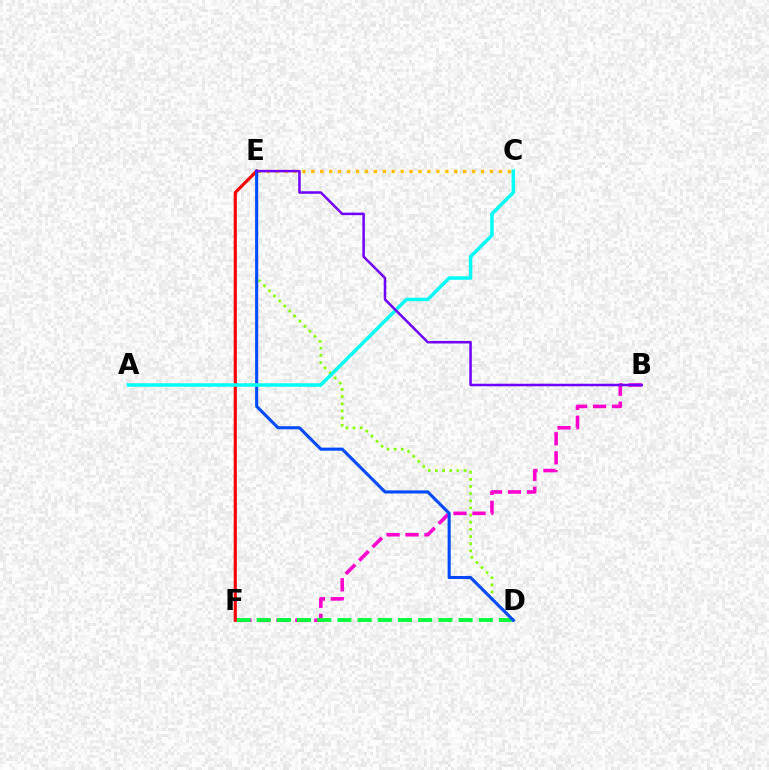{('B', 'F'): [{'color': '#ff00cf', 'line_style': 'dashed', 'thickness': 2.58}], ('C', 'E'): [{'color': '#ffbd00', 'line_style': 'dotted', 'thickness': 2.43}], ('D', 'E'): [{'color': '#84ff00', 'line_style': 'dotted', 'thickness': 1.94}, {'color': '#004bff', 'line_style': 'solid', 'thickness': 2.23}], ('D', 'F'): [{'color': '#00ff39', 'line_style': 'dashed', 'thickness': 2.74}], ('E', 'F'): [{'color': '#ff0000', 'line_style': 'solid', 'thickness': 2.26}], ('A', 'C'): [{'color': '#00fff6', 'line_style': 'solid', 'thickness': 2.5}], ('B', 'E'): [{'color': '#7200ff', 'line_style': 'solid', 'thickness': 1.82}]}